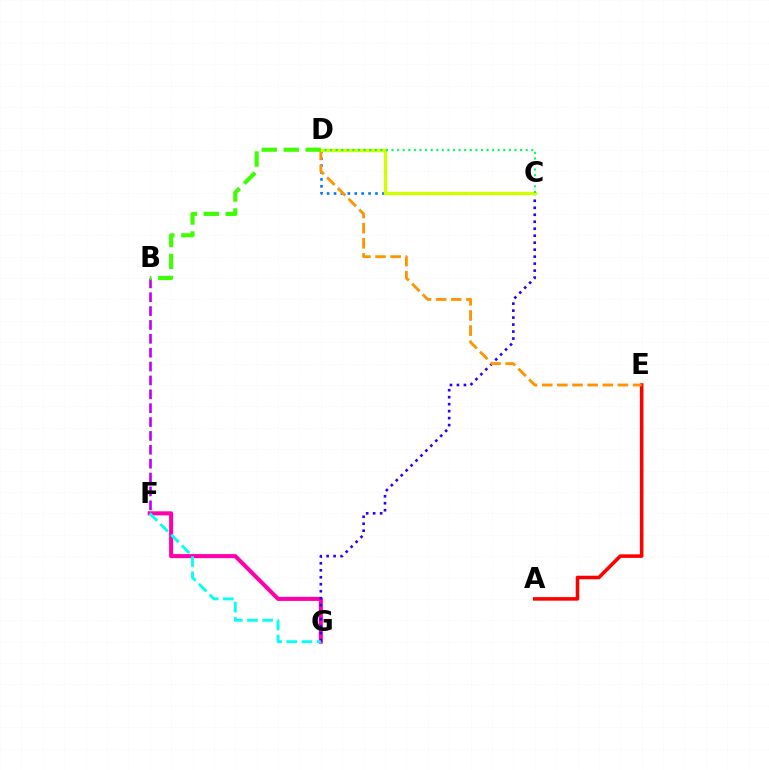{('A', 'E'): [{'color': '#ff0000', 'line_style': 'solid', 'thickness': 2.57}], ('F', 'G'): [{'color': '#ff00ac', 'line_style': 'solid', 'thickness': 2.93}, {'color': '#00fff6', 'line_style': 'dashed', 'thickness': 2.06}], ('B', 'F'): [{'color': '#b900ff', 'line_style': 'dashed', 'thickness': 1.88}], ('C', 'D'): [{'color': '#0074ff', 'line_style': 'dotted', 'thickness': 1.88}, {'color': '#d1ff00', 'line_style': 'solid', 'thickness': 2.4}, {'color': '#00ff5c', 'line_style': 'dotted', 'thickness': 1.52}], ('C', 'G'): [{'color': '#2500ff', 'line_style': 'dotted', 'thickness': 1.9}], ('D', 'E'): [{'color': '#ff9400', 'line_style': 'dashed', 'thickness': 2.06}], ('B', 'D'): [{'color': '#3dff00', 'line_style': 'dashed', 'thickness': 2.98}]}